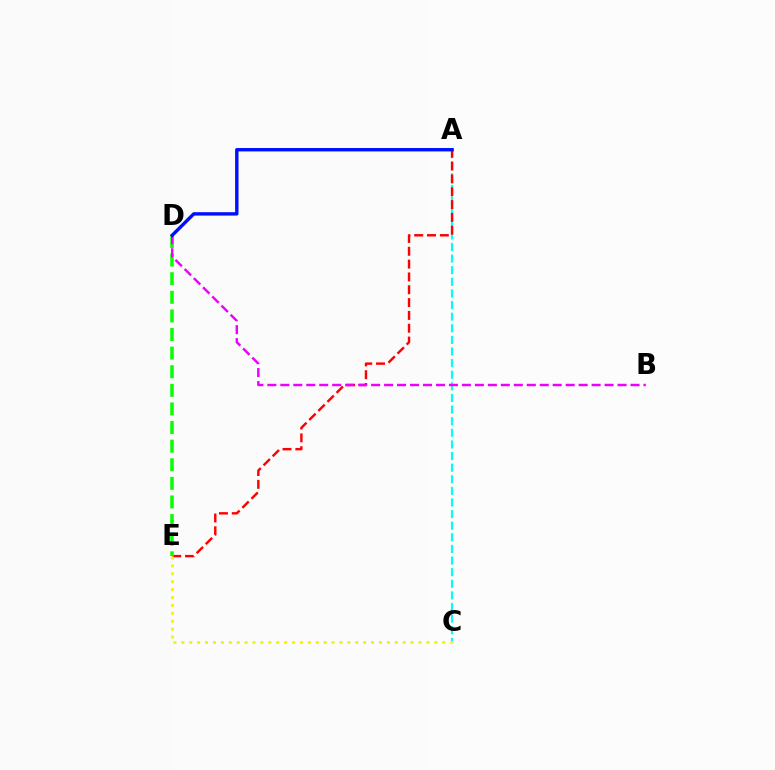{('A', 'C'): [{'color': '#00fff6', 'line_style': 'dashed', 'thickness': 1.58}], ('A', 'E'): [{'color': '#ff0000', 'line_style': 'dashed', 'thickness': 1.74}], ('D', 'E'): [{'color': '#08ff00', 'line_style': 'dashed', 'thickness': 2.53}], ('B', 'D'): [{'color': '#ee00ff', 'line_style': 'dashed', 'thickness': 1.76}], ('C', 'E'): [{'color': '#fcf500', 'line_style': 'dotted', 'thickness': 2.15}], ('A', 'D'): [{'color': '#0010ff', 'line_style': 'solid', 'thickness': 2.44}]}